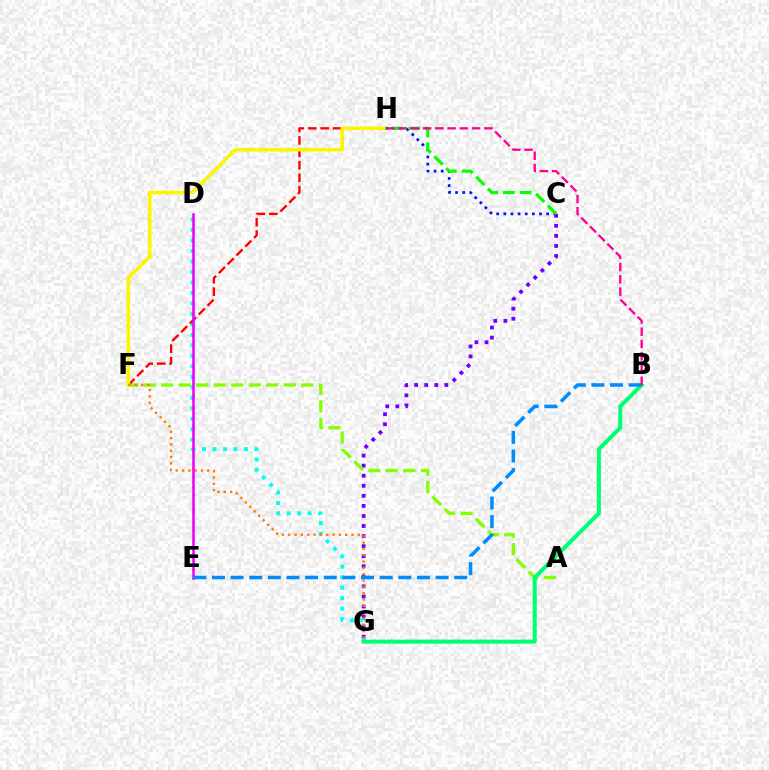{('C', 'G'): [{'color': '#7200ff', 'line_style': 'dotted', 'thickness': 2.73}], ('A', 'F'): [{'color': '#84ff00', 'line_style': 'dashed', 'thickness': 2.38}], ('D', 'G'): [{'color': '#00fff6', 'line_style': 'dotted', 'thickness': 2.85}], ('B', 'G'): [{'color': '#00ff74', 'line_style': 'solid', 'thickness': 2.9}], ('F', 'H'): [{'color': '#ff0000', 'line_style': 'dashed', 'thickness': 1.69}, {'color': '#fcf500', 'line_style': 'solid', 'thickness': 2.58}], ('F', 'G'): [{'color': '#ff7c00', 'line_style': 'dotted', 'thickness': 1.72}], ('D', 'E'): [{'color': '#ee00ff', 'line_style': 'solid', 'thickness': 1.83}], ('B', 'E'): [{'color': '#008cff', 'line_style': 'dashed', 'thickness': 2.53}], ('C', 'H'): [{'color': '#0010ff', 'line_style': 'dotted', 'thickness': 1.94}, {'color': '#08ff00', 'line_style': 'dashed', 'thickness': 2.27}], ('B', 'H'): [{'color': '#ff0094', 'line_style': 'dashed', 'thickness': 1.66}]}